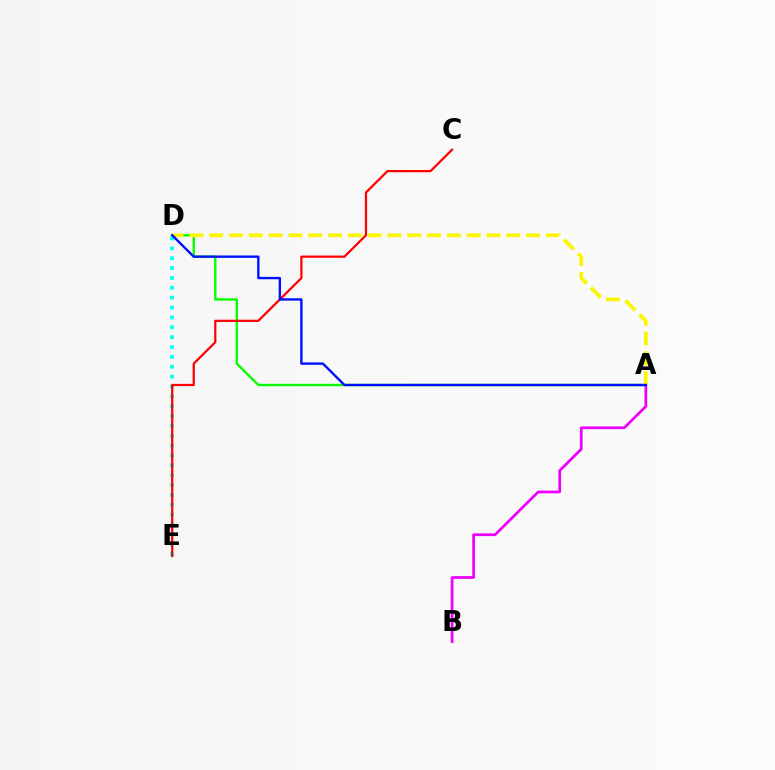{('A', 'D'): [{'color': '#08ff00', 'line_style': 'solid', 'thickness': 1.72}, {'color': '#fcf500', 'line_style': 'dashed', 'thickness': 2.69}, {'color': '#0010ff', 'line_style': 'solid', 'thickness': 1.71}], ('D', 'E'): [{'color': '#00fff6', 'line_style': 'dotted', 'thickness': 2.68}], ('C', 'E'): [{'color': '#ff0000', 'line_style': 'solid', 'thickness': 1.61}], ('A', 'B'): [{'color': '#ee00ff', 'line_style': 'solid', 'thickness': 1.97}]}